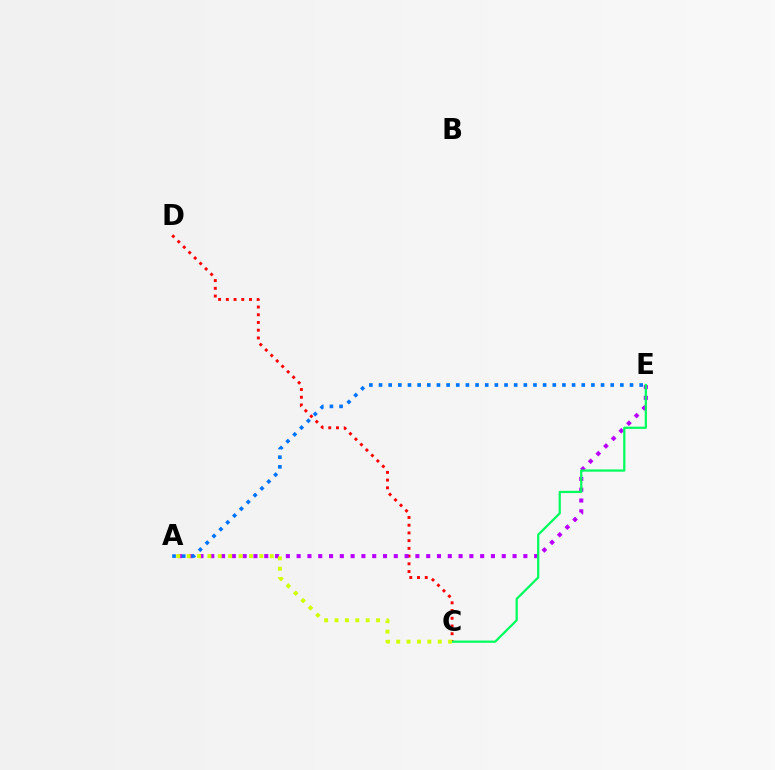{('C', 'D'): [{'color': '#ff0000', 'line_style': 'dotted', 'thickness': 2.1}], ('A', 'E'): [{'color': '#b900ff', 'line_style': 'dotted', 'thickness': 2.93}, {'color': '#0074ff', 'line_style': 'dotted', 'thickness': 2.62}], ('C', 'E'): [{'color': '#00ff5c', 'line_style': 'solid', 'thickness': 1.61}], ('A', 'C'): [{'color': '#d1ff00', 'line_style': 'dotted', 'thickness': 2.82}]}